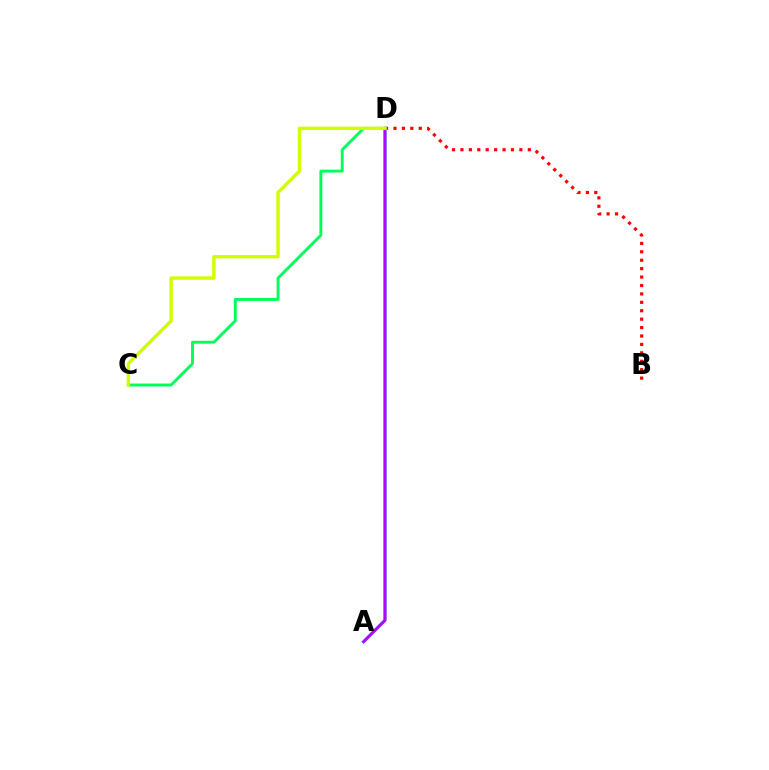{('A', 'D'): [{'color': '#0074ff', 'line_style': 'solid', 'thickness': 2.14}, {'color': '#b900ff', 'line_style': 'solid', 'thickness': 1.93}], ('B', 'D'): [{'color': '#ff0000', 'line_style': 'dotted', 'thickness': 2.29}], ('C', 'D'): [{'color': '#00ff5c', 'line_style': 'solid', 'thickness': 2.1}, {'color': '#d1ff00', 'line_style': 'solid', 'thickness': 2.46}]}